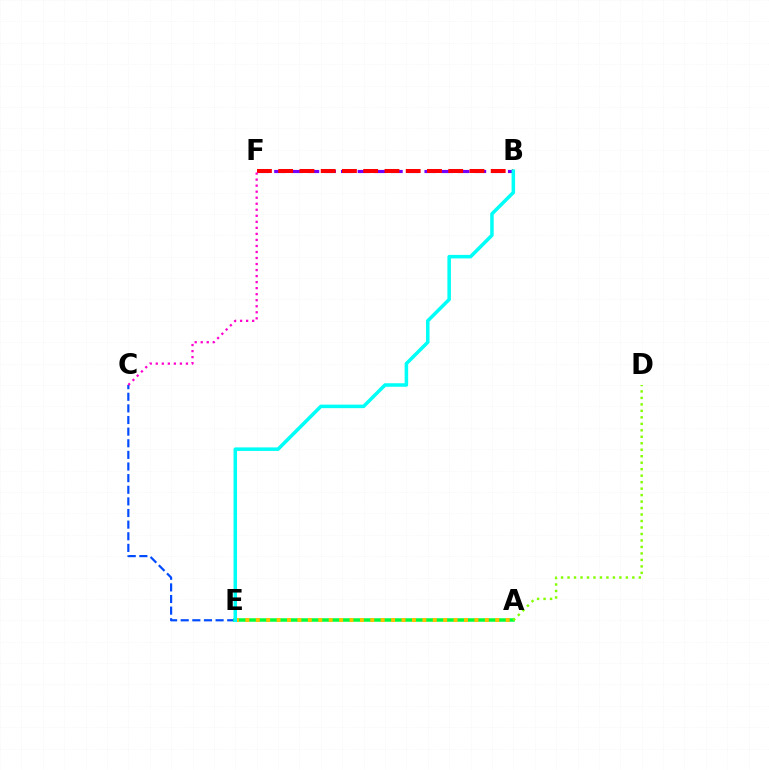{('C', 'E'): [{'color': '#004bff', 'line_style': 'dashed', 'thickness': 1.58}], ('A', 'E'): [{'color': '#00ff39', 'line_style': 'solid', 'thickness': 2.52}, {'color': '#ffbd00', 'line_style': 'dotted', 'thickness': 2.83}], ('A', 'D'): [{'color': '#84ff00', 'line_style': 'dotted', 'thickness': 1.76}], ('B', 'F'): [{'color': '#7200ff', 'line_style': 'dashed', 'thickness': 2.27}, {'color': '#ff0000', 'line_style': 'dashed', 'thickness': 2.89}], ('C', 'F'): [{'color': '#ff00cf', 'line_style': 'dotted', 'thickness': 1.64}], ('B', 'E'): [{'color': '#00fff6', 'line_style': 'solid', 'thickness': 2.53}]}